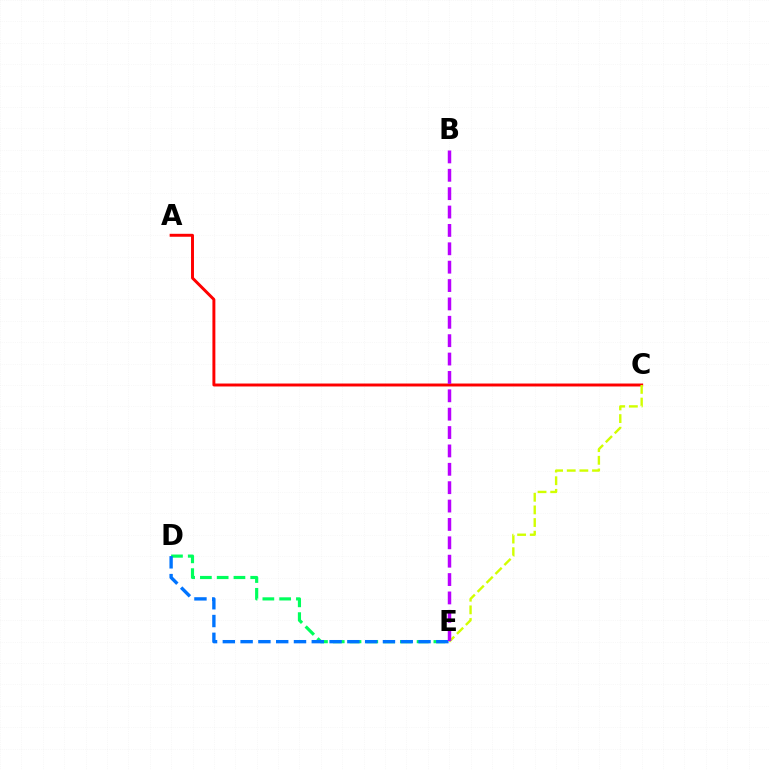{('A', 'C'): [{'color': '#ff0000', 'line_style': 'solid', 'thickness': 2.12}], ('C', 'E'): [{'color': '#d1ff00', 'line_style': 'dashed', 'thickness': 1.72}], ('D', 'E'): [{'color': '#00ff5c', 'line_style': 'dashed', 'thickness': 2.28}, {'color': '#0074ff', 'line_style': 'dashed', 'thickness': 2.42}], ('B', 'E'): [{'color': '#b900ff', 'line_style': 'dashed', 'thickness': 2.5}]}